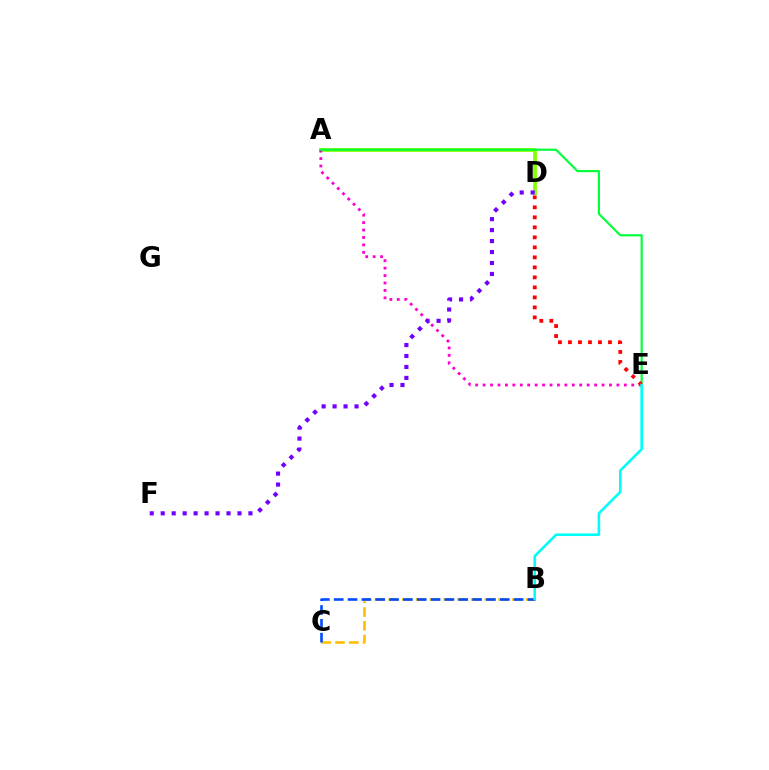{('A', 'D'): [{'color': '#84ff00', 'line_style': 'solid', 'thickness': 2.71}], ('B', 'C'): [{'color': '#ffbd00', 'line_style': 'dashed', 'thickness': 1.87}, {'color': '#004bff', 'line_style': 'dashed', 'thickness': 1.88}], ('A', 'E'): [{'color': '#ff00cf', 'line_style': 'dotted', 'thickness': 2.02}, {'color': '#00ff39', 'line_style': 'solid', 'thickness': 1.55}], ('D', 'E'): [{'color': '#ff0000', 'line_style': 'dotted', 'thickness': 2.72}], ('D', 'F'): [{'color': '#7200ff', 'line_style': 'dotted', 'thickness': 2.98}], ('B', 'E'): [{'color': '#00fff6', 'line_style': 'solid', 'thickness': 1.88}]}